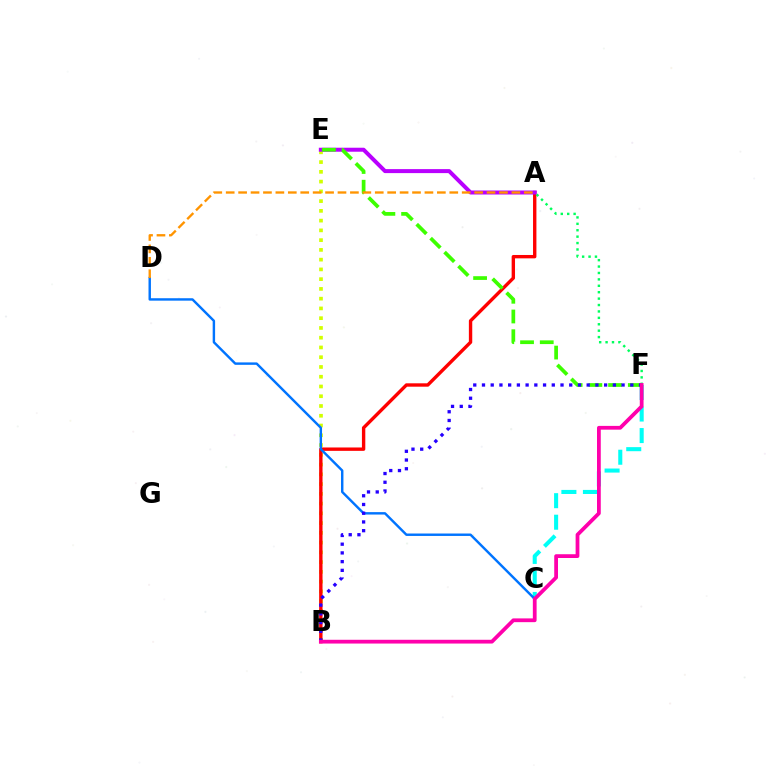{('B', 'E'): [{'color': '#d1ff00', 'line_style': 'dotted', 'thickness': 2.65}], ('C', 'F'): [{'color': '#00fff6', 'line_style': 'dashed', 'thickness': 2.92}], ('A', 'B'): [{'color': '#ff0000', 'line_style': 'solid', 'thickness': 2.43}], ('A', 'E'): [{'color': '#b900ff', 'line_style': 'solid', 'thickness': 2.87}], ('A', 'F'): [{'color': '#00ff5c', 'line_style': 'dotted', 'thickness': 1.74}], ('E', 'F'): [{'color': '#3dff00', 'line_style': 'dashed', 'thickness': 2.68}], ('C', 'D'): [{'color': '#0074ff', 'line_style': 'solid', 'thickness': 1.75}], ('A', 'D'): [{'color': '#ff9400', 'line_style': 'dashed', 'thickness': 1.69}], ('B', 'F'): [{'color': '#2500ff', 'line_style': 'dotted', 'thickness': 2.37}, {'color': '#ff00ac', 'line_style': 'solid', 'thickness': 2.71}]}